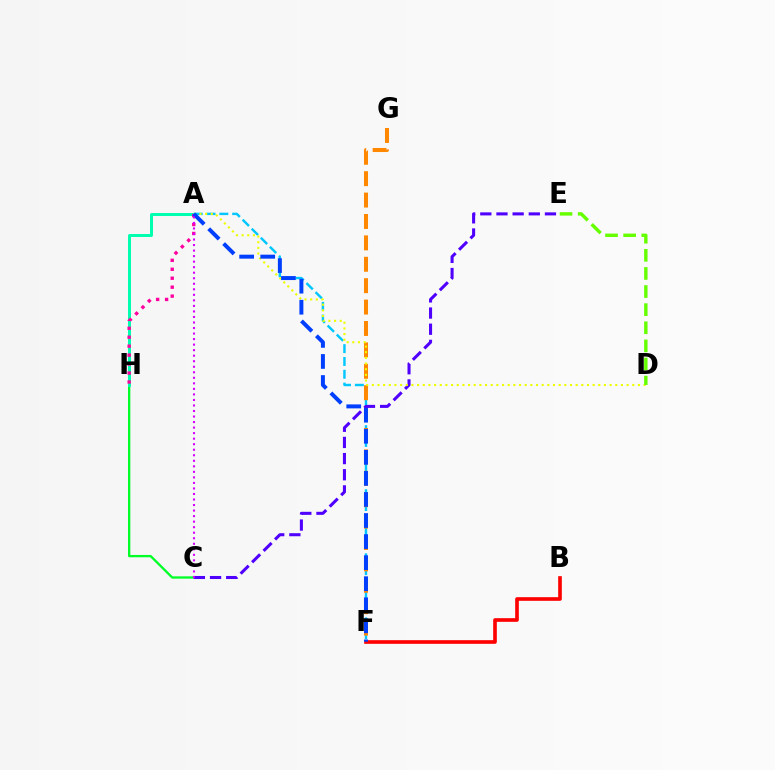{('C', 'H'): [{'color': '#00ff27', 'line_style': 'solid', 'thickness': 1.67}], ('B', 'F'): [{'color': '#ff0000', 'line_style': 'solid', 'thickness': 2.63}], ('A', 'F'): [{'color': '#00c7ff', 'line_style': 'dashed', 'thickness': 1.74}, {'color': '#003fff', 'line_style': 'dashed', 'thickness': 2.86}], ('F', 'G'): [{'color': '#ff8800', 'line_style': 'dashed', 'thickness': 2.91}], ('C', 'E'): [{'color': '#4f00ff', 'line_style': 'dashed', 'thickness': 2.2}], ('A', 'D'): [{'color': '#eeff00', 'line_style': 'dotted', 'thickness': 1.54}], ('A', 'H'): [{'color': '#00ffaf', 'line_style': 'solid', 'thickness': 2.15}, {'color': '#ff00a0', 'line_style': 'dotted', 'thickness': 2.43}], ('D', 'E'): [{'color': '#66ff00', 'line_style': 'dashed', 'thickness': 2.46}], ('A', 'C'): [{'color': '#d600ff', 'line_style': 'dotted', 'thickness': 1.5}]}